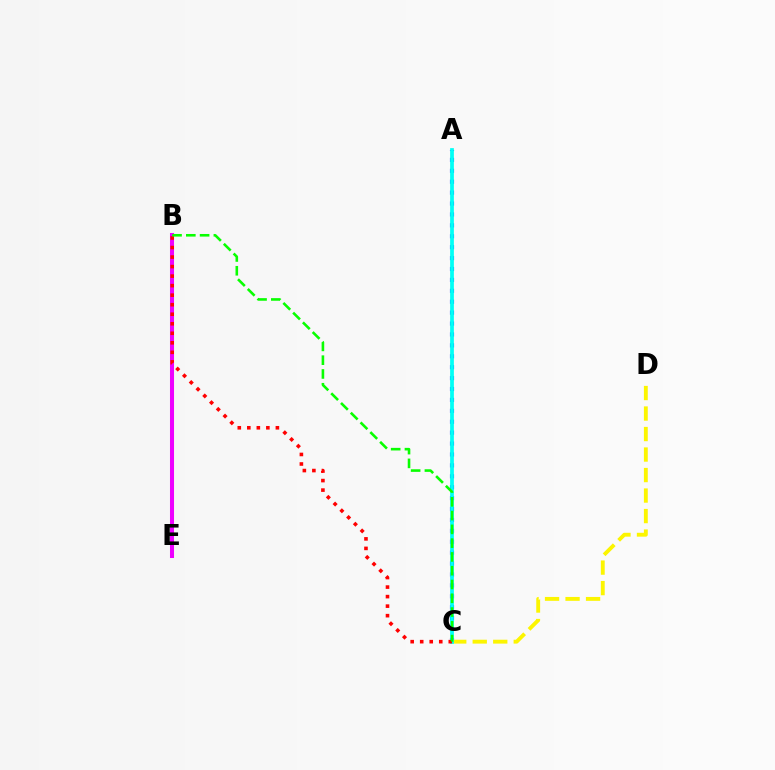{('A', 'C'): [{'color': '#0010ff', 'line_style': 'dotted', 'thickness': 2.96}, {'color': '#00fff6', 'line_style': 'solid', 'thickness': 2.69}], ('C', 'D'): [{'color': '#fcf500', 'line_style': 'dashed', 'thickness': 2.79}], ('B', 'E'): [{'color': '#ee00ff', 'line_style': 'solid', 'thickness': 2.91}], ('B', 'C'): [{'color': '#ff0000', 'line_style': 'dotted', 'thickness': 2.59}, {'color': '#08ff00', 'line_style': 'dashed', 'thickness': 1.87}]}